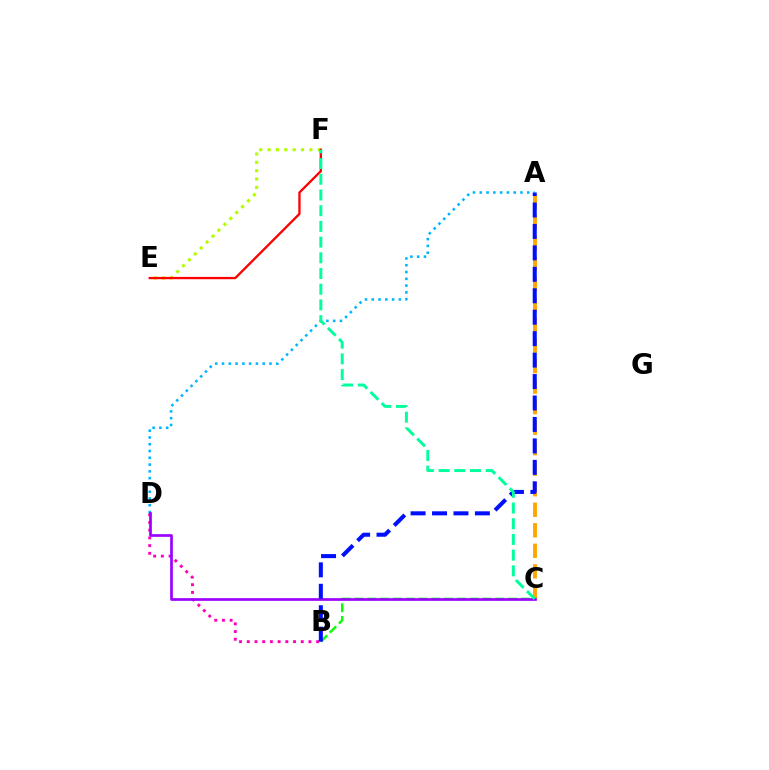{('E', 'F'): [{'color': '#b3ff00', 'line_style': 'dotted', 'thickness': 2.27}, {'color': '#ff0000', 'line_style': 'solid', 'thickness': 1.67}], ('A', 'C'): [{'color': '#ffa500', 'line_style': 'dashed', 'thickness': 2.79}], ('B', 'D'): [{'color': '#ff00bd', 'line_style': 'dotted', 'thickness': 2.09}], ('B', 'C'): [{'color': '#08ff00', 'line_style': 'dashed', 'thickness': 1.74}], ('A', 'D'): [{'color': '#00b5ff', 'line_style': 'dotted', 'thickness': 1.84}], ('C', 'D'): [{'color': '#9b00ff', 'line_style': 'solid', 'thickness': 1.93}], ('A', 'B'): [{'color': '#0010ff', 'line_style': 'dashed', 'thickness': 2.91}], ('C', 'F'): [{'color': '#00ff9d', 'line_style': 'dashed', 'thickness': 2.13}]}